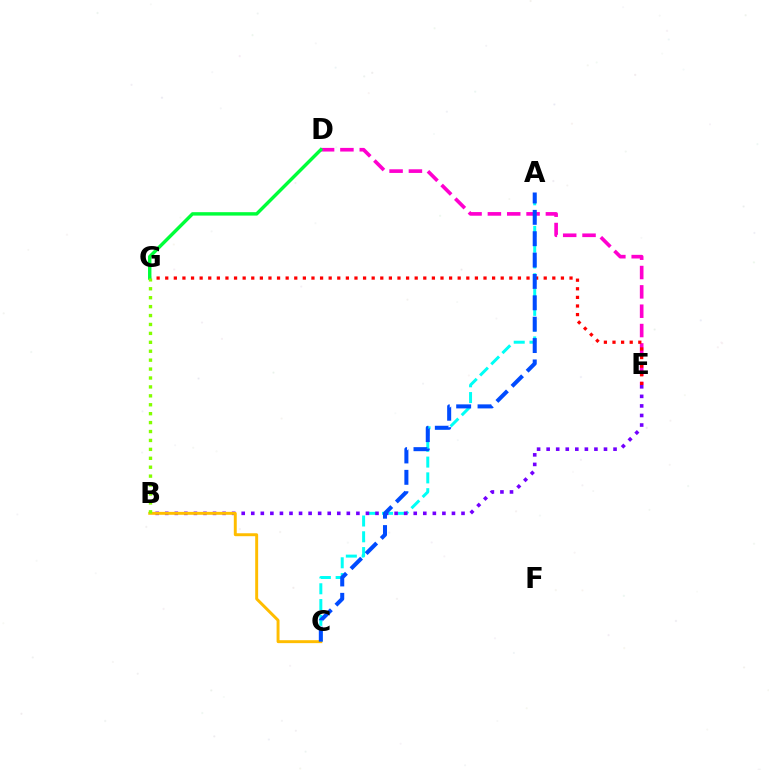{('A', 'C'): [{'color': '#00fff6', 'line_style': 'dashed', 'thickness': 2.15}, {'color': '#004bff', 'line_style': 'dashed', 'thickness': 2.9}], ('D', 'E'): [{'color': '#ff00cf', 'line_style': 'dashed', 'thickness': 2.63}], ('E', 'G'): [{'color': '#ff0000', 'line_style': 'dotted', 'thickness': 2.34}], ('B', 'E'): [{'color': '#7200ff', 'line_style': 'dotted', 'thickness': 2.6}], ('B', 'C'): [{'color': '#ffbd00', 'line_style': 'solid', 'thickness': 2.11}], ('D', 'G'): [{'color': '#00ff39', 'line_style': 'solid', 'thickness': 2.46}], ('B', 'G'): [{'color': '#84ff00', 'line_style': 'dotted', 'thickness': 2.42}]}